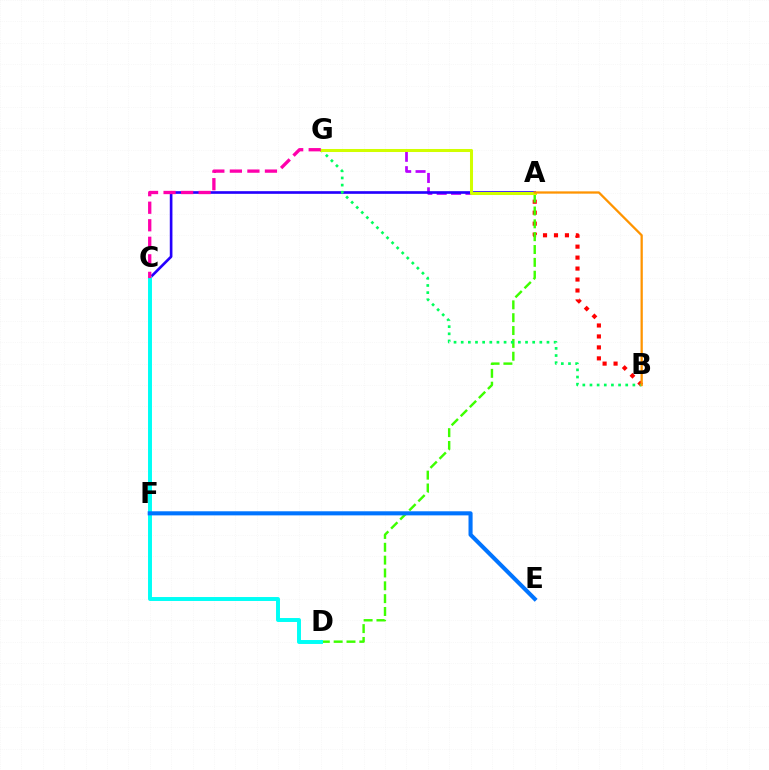{('A', 'B'): [{'color': '#ff0000', 'line_style': 'dotted', 'thickness': 2.98}, {'color': '#ff9400', 'line_style': 'solid', 'thickness': 1.64}], ('A', 'G'): [{'color': '#b900ff', 'line_style': 'dashed', 'thickness': 1.95}, {'color': '#d1ff00', 'line_style': 'solid', 'thickness': 2.18}], ('A', 'C'): [{'color': '#2500ff', 'line_style': 'solid', 'thickness': 1.91}], ('A', 'D'): [{'color': '#3dff00', 'line_style': 'dashed', 'thickness': 1.74}], ('C', 'D'): [{'color': '#00fff6', 'line_style': 'solid', 'thickness': 2.84}], ('B', 'G'): [{'color': '#00ff5c', 'line_style': 'dotted', 'thickness': 1.94}], ('E', 'F'): [{'color': '#0074ff', 'line_style': 'solid', 'thickness': 2.94}], ('C', 'G'): [{'color': '#ff00ac', 'line_style': 'dashed', 'thickness': 2.38}]}